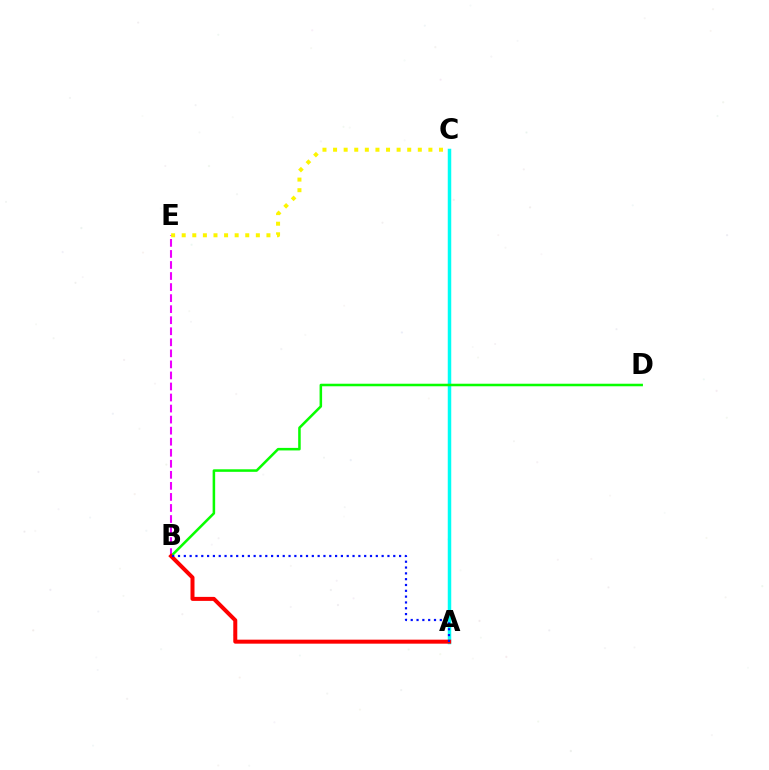{('A', 'C'): [{'color': '#00fff6', 'line_style': 'solid', 'thickness': 2.51}], ('B', 'D'): [{'color': '#08ff00', 'line_style': 'solid', 'thickness': 1.83}], ('B', 'E'): [{'color': '#ee00ff', 'line_style': 'dashed', 'thickness': 1.5}], ('A', 'B'): [{'color': '#ff0000', 'line_style': 'solid', 'thickness': 2.88}, {'color': '#0010ff', 'line_style': 'dotted', 'thickness': 1.58}], ('C', 'E'): [{'color': '#fcf500', 'line_style': 'dotted', 'thickness': 2.88}]}